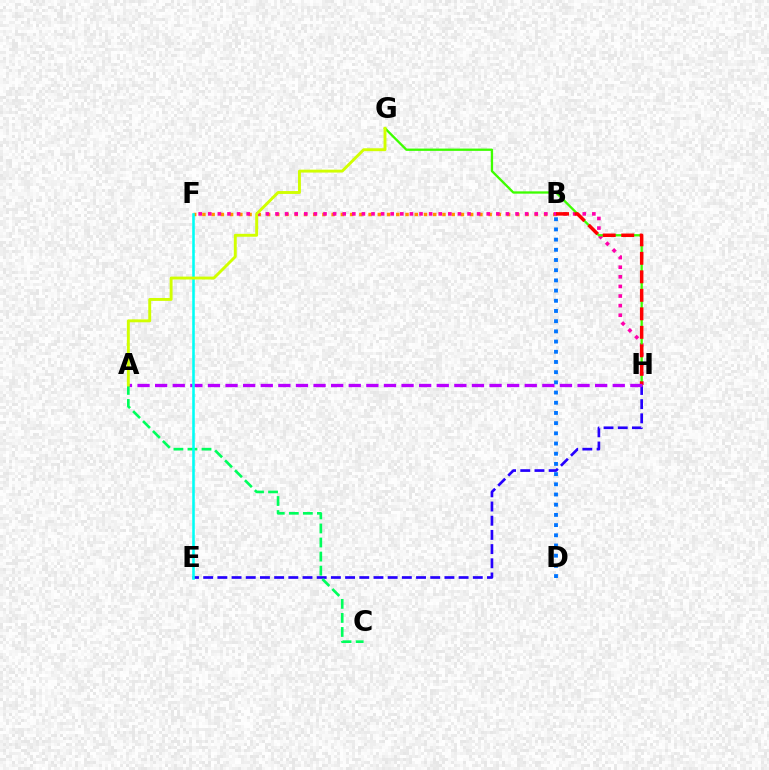{('B', 'F'): [{'color': '#ff9400', 'line_style': 'dotted', 'thickness': 2.51}], ('F', 'H'): [{'color': '#ff00ac', 'line_style': 'dotted', 'thickness': 2.61}], ('E', 'H'): [{'color': '#2500ff', 'line_style': 'dashed', 'thickness': 1.93}], ('G', 'H'): [{'color': '#3dff00', 'line_style': 'solid', 'thickness': 1.67}], ('B', 'H'): [{'color': '#ff0000', 'line_style': 'dashed', 'thickness': 2.51}], ('A', 'H'): [{'color': '#b900ff', 'line_style': 'dashed', 'thickness': 2.39}], ('A', 'C'): [{'color': '#00ff5c', 'line_style': 'dashed', 'thickness': 1.91}], ('E', 'F'): [{'color': '#00fff6', 'line_style': 'solid', 'thickness': 1.85}], ('A', 'G'): [{'color': '#d1ff00', 'line_style': 'solid', 'thickness': 2.09}], ('B', 'D'): [{'color': '#0074ff', 'line_style': 'dotted', 'thickness': 2.77}]}